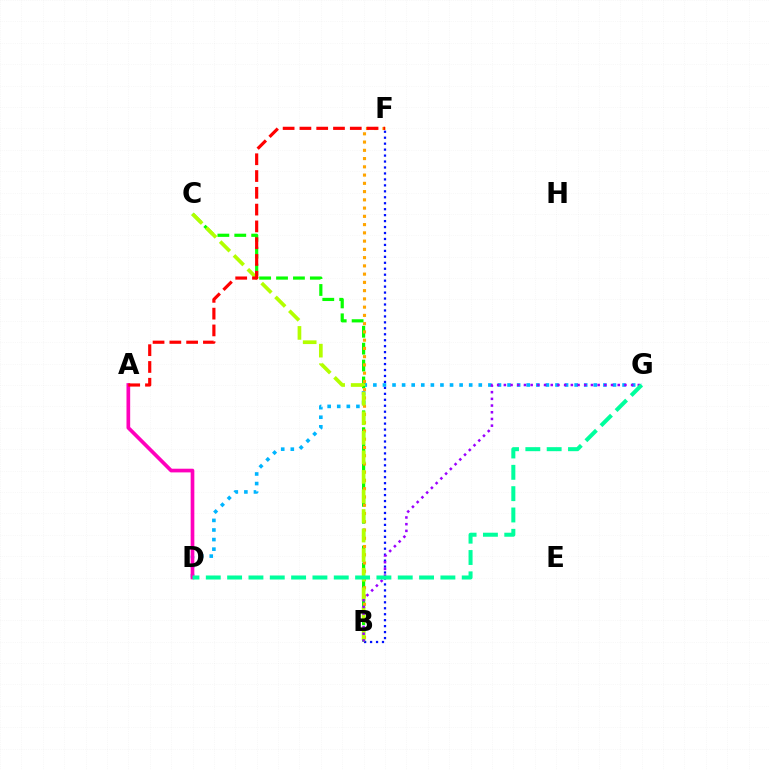{('B', 'F'): [{'color': '#0010ff', 'line_style': 'dotted', 'thickness': 1.62}, {'color': '#ffa500', 'line_style': 'dotted', 'thickness': 2.24}], ('D', 'G'): [{'color': '#00b5ff', 'line_style': 'dotted', 'thickness': 2.6}, {'color': '#00ff9d', 'line_style': 'dashed', 'thickness': 2.9}], ('B', 'C'): [{'color': '#08ff00', 'line_style': 'dashed', 'thickness': 2.3}, {'color': '#b3ff00', 'line_style': 'dashed', 'thickness': 2.66}], ('A', 'D'): [{'color': '#ff00bd', 'line_style': 'solid', 'thickness': 2.65}], ('B', 'G'): [{'color': '#9b00ff', 'line_style': 'dotted', 'thickness': 1.82}], ('A', 'F'): [{'color': '#ff0000', 'line_style': 'dashed', 'thickness': 2.28}]}